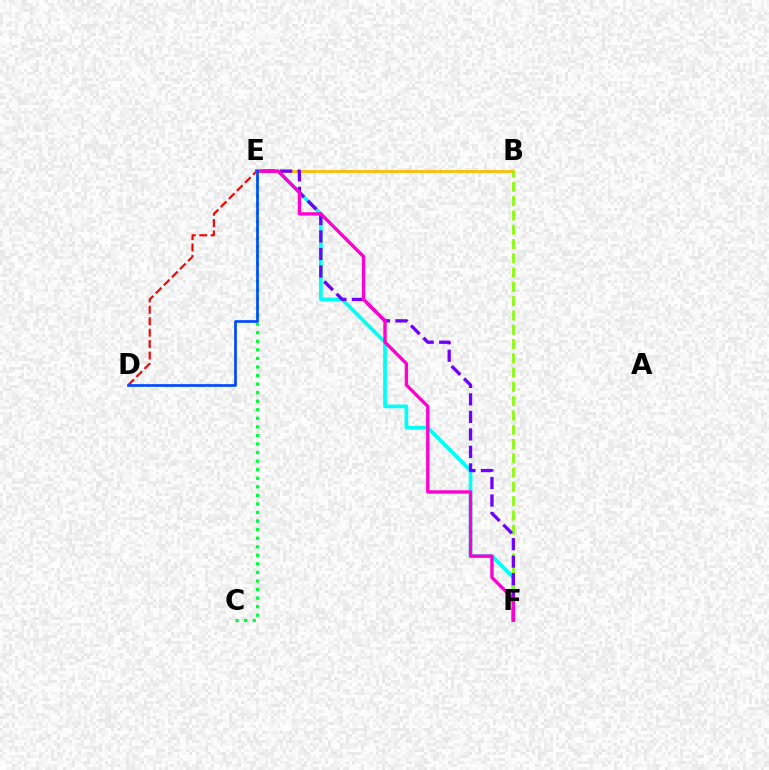{('E', 'F'): [{'color': '#00fff6', 'line_style': 'solid', 'thickness': 2.69}, {'color': '#7200ff', 'line_style': 'dashed', 'thickness': 2.38}, {'color': '#ff00cf', 'line_style': 'solid', 'thickness': 2.41}], ('B', 'E'): [{'color': '#ffbd00', 'line_style': 'solid', 'thickness': 2.01}], ('B', 'F'): [{'color': '#84ff00', 'line_style': 'dashed', 'thickness': 1.94}], ('D', 'E'): [{'color': '#ff0000', 'line_style': 'dashed', 'thickness': 1.55}, {'color': '#004bff', 'line_style': 'solid', 'thickness': 1.95}], ('C', 'E'): [{'color': '#00ff39', 'line_style': 'dotted', 'thickness': 2.33}]}